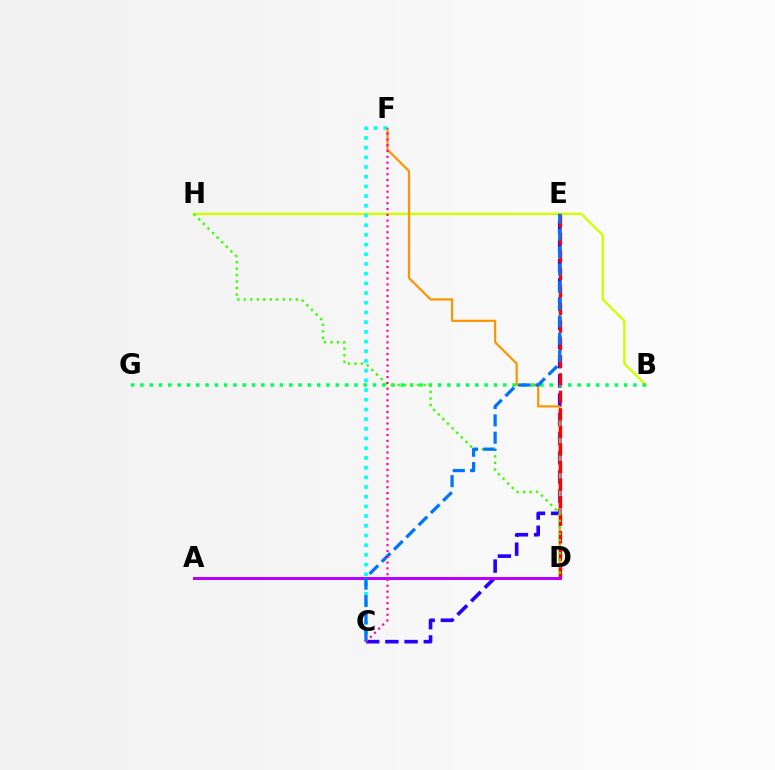{('B', 'H'): [{'color': '#d1ff00', 'line_style': 'solid', 'thickness': 1.71}], ('C', 'E'): [{'color': '#2500ff', 'line_style': 'dashed', 'thickness': 2.61}, {'color': '#0074ff', 'line_style': 'dashed', 'thickness': 2.35}], ('D', 'F'): [{'color': '#ff9400', 'line_style': 'solid', 'thickness': 1.59}], ('B', 'G'): [{'color': '#00ff5c', 'line_style': 'dotted', 'thickness': 2.53}], ('D', 'E'): [{'color': '#ff0000', 'line_style': 'dashed', 'thickness': 2.38}], ('C', 'F'): [{'color': '#00fff6', 'line_style': 'dotted', 'thickness': 2.63}, {'color': '#ff00ac', 'line_style': 'dotted', 'thickness': 1.57}], ('A', 'D'): [{'color': '#b900ff', 'line_style': 'solid', 'thickness': 2.15}], ('D', 'H'): [{'color': '#3dff00', 'line_style': 'dotted', 'thickness': 1.76}]}